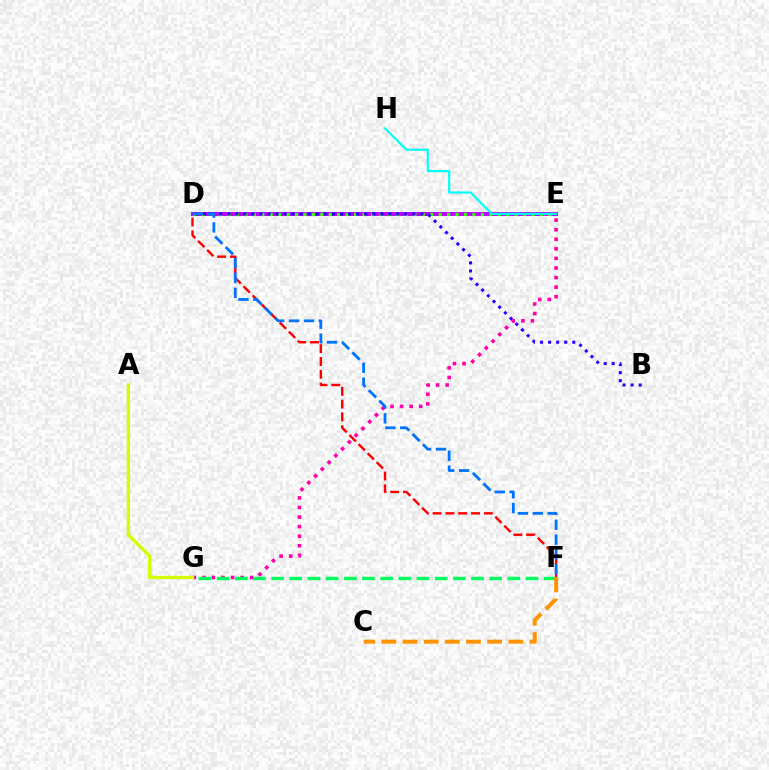{('D', 'E'): [{'color': '#b900ff', 'line_style': 'solid', 'thickness': 2.85}, {'color': '#3dff00', 'line_style': 'dotted', 'thickness': 2.3}], ('D', 'F'): [{'color': '#ff0000', 'line_style': 'dashed', 'thickness': 1.74}, {'color': '#0074ff', 'line_style': 'dashed', 'thickness': 2.02}], ('E', 'G'): [{'color': '#ff00ac', 'line_style': 'dotted', 'thickness': 2.6}], ('E', 'H'): [{'color': '#00fff6', 'line_style': 'solid', 'thickness': 1.57}], ('A', 'G'): [{'color': '#d1ff00', 'line_style': 'solid', 'thickness': 2.39}], ('B', 'D'): [{'color': '#2500ff', 'line_style': 'dotted', 'thickness': 2.19}], ('F', 'G'): [{'color': '#00ff5c', 'line_style': 'dashed', 'thickness': 2.47}], ('C', 'F'): [{'color': '#ff9400', 'line_style': 'dashed', 'thickness': 2.87}]}